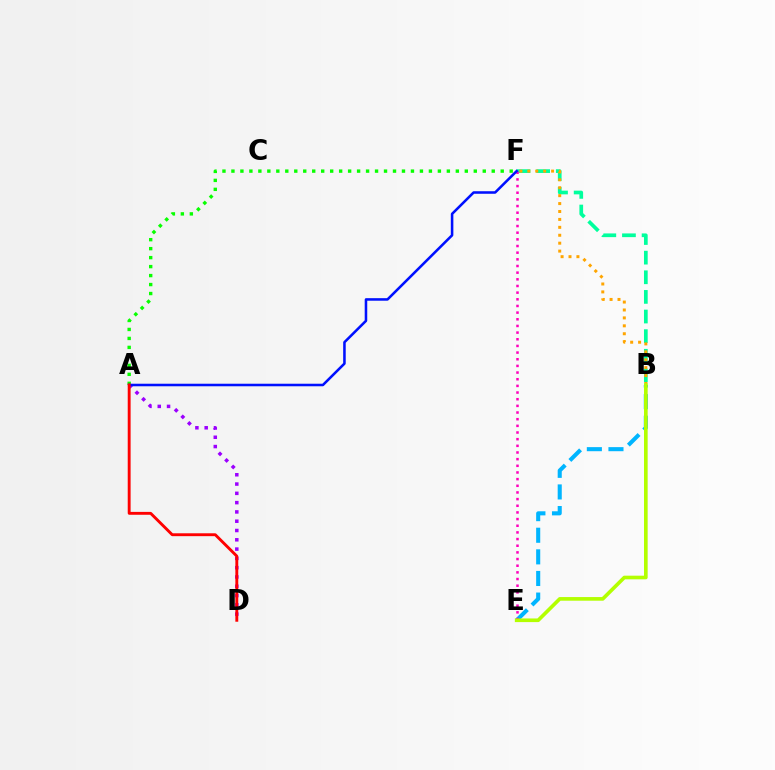{('A', 'F'): [{'color': '#08ff00', 'line_style': 'dotted', 'thickness': 2.44}, {'color': '#0010ff', 'line_style': 'solid', 'thickness': 1.84}], ('B', 'F'): [{'color': '#00ff9d', 'line_style': 'dashed', 'thickness': 2.67}, {'color': '#ffa500', 'line_style': 'dotted', 'thickness': 2.15}], ('A', 'D'): [{'color': '#9b00ff', 'line_style': 'dotted', 'thickness': 2.52}, {'color': '#ff0000', 'line_style': 'solid', 'thickness': 2.08}], ('B', 'E'): [{'color': '#00b5ff', 'line_style': 'dashed', 'thickness': 2.94}, {'color': '#b3ff00', 'line_style': 'solid', 'thickness': 2.62}], ('E', 'F'): [{'color': '#ff00bd', 'line_style': 'dotted', 'thickness': 1.81}]}